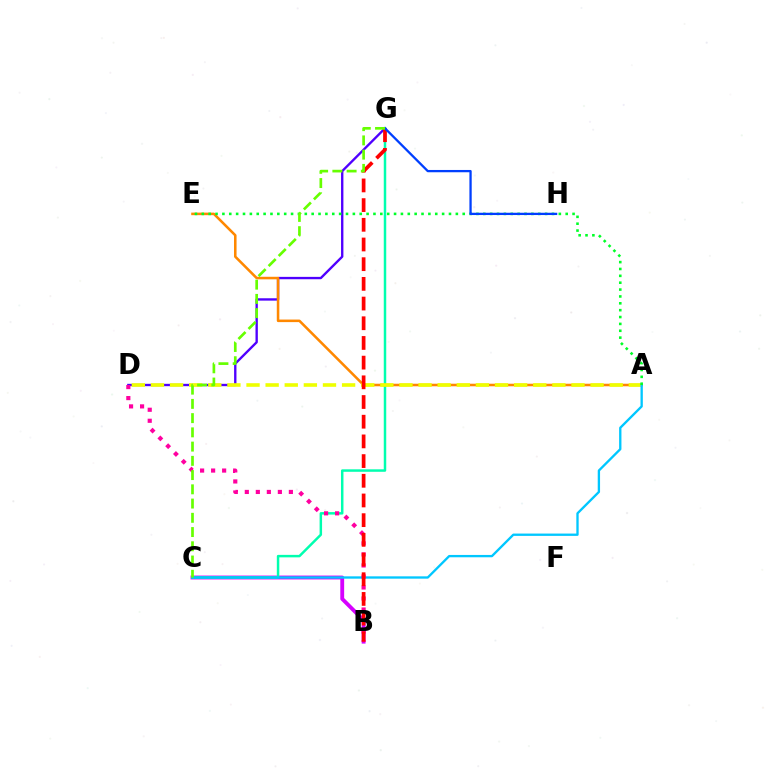{('D', 'G'): [{'color': '#4f00ff', 'line_style': 'solid', 'thickness': 1.7}], ('B', 'C'): [{'color': '#d600ff', 'line_style': 'solid', 'thickness': 2.77}], ('C', 'G'): [{'color': '#00ffaf', 'line_style': 'solid', 'thickness': 1.78}, {'color': '#66ff00', 'line_style': 'dashed', 'thickness': 1.93}], ('A', 'E'): [{'color': '#ff8800', 'line_style': 'solid', 'thickness': 1.84}, {'color': '#00ff27', 'line_style': 'dotted', 'thickness': 1.87}], ('A', 'D'): [{'color': '#eeff00', 'line_style': 'dashed', 'thickness': 2.6}], ('A', 'C'): [{'color': '#00c7ff', 'line_style': 'solid', 'thickness': 1.68}], ('B', 'D'): [{'color': '#ff00a0', 'line_style': 'dotted', 'thickness': 2.99}], ('B', 'G'): [{'color': '#ff0000', 'line_style': 'dashed', 'thickness': 2.67}], ('G', 'H'): [{'color': '#003fff', 'line_style': 'solid', 'thickness': 1.65}]}